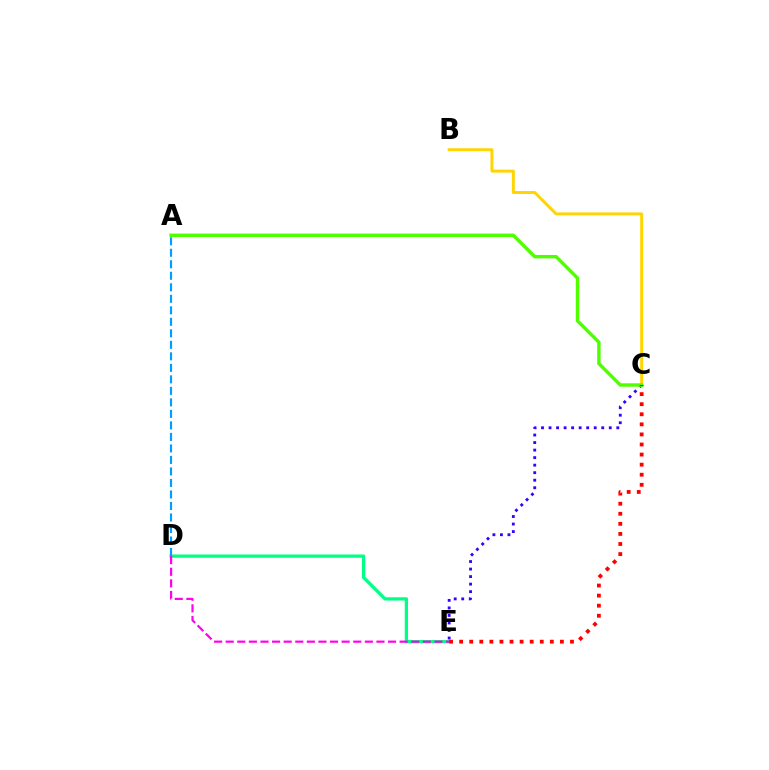{('D', 'E'): [{'color': '#00ff86', 'line_style': 'solid', 'thickness': 2.35}, {'color': '#ff00ed', 'line_style': 'dashed', 'thickness': 1.58}], ('C', 'E'): [{'color': '#3700ff', 'line_style': 'dotted', 'thickness': 2.05}, {'color': '#ff0000', 'line_style': 'dotted', 'thickness': 2.74}], ('B', 'C'): [{'color': '#ffd500', 'line_style': 'solid', 'thickness': 2.12}], ('A', 'C'): [{'color': '#4fff00', 'line_style': 'solid', 'thickness': 2.45}], ('A', 'D'): [{'color': '#009eff', 'line_style': 'dashed', 'thickness': 1.56}]}